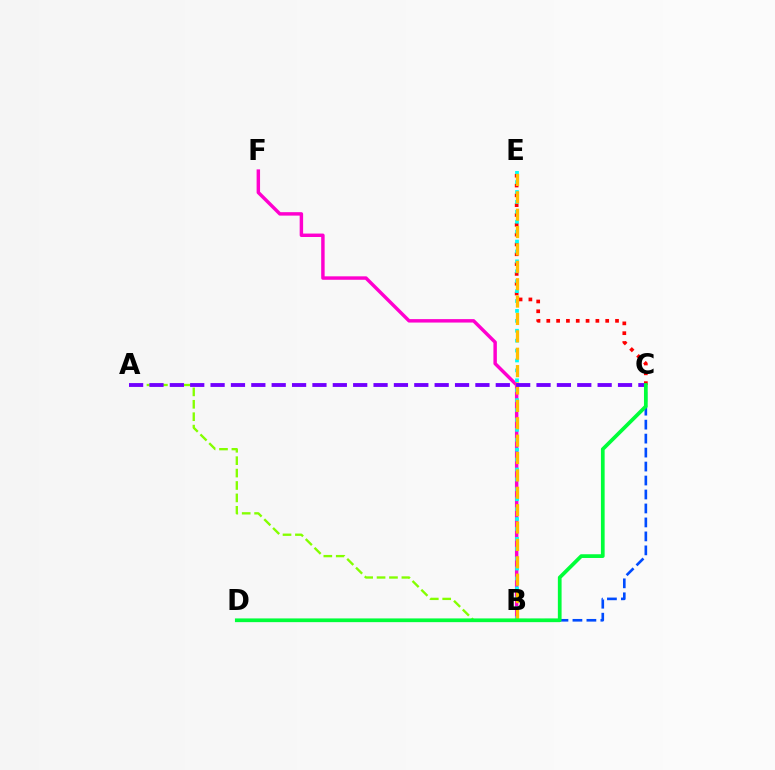{('C', 'E'): [{'color': '#ff0000', 'line_style': 'dotted', 'thickness': 2.67}], ('B', 'F'): [{'color': '#ff00cf', 'line_style': 'solid', 'thickness': 2.48}], ('B', 'E'): [{'color': '#00fff6', 'line_style': 'dotted', 'thickness': 2.69}, {'color': '#ffbd00', 'line_style': 'dashed', 'thickness': 2.36}], ('A', 'B'): [{'color': '#84ff00', 'line_style': 'dashed', 'thickness': 1.69}], ('A', 'C'): [{'color': '#7200ff', 'line_style': 'dashed', 'thickness': 2.77}], ('B', 'C'): [{'color': '#004bff', 'line_style': 'dashed', 'thickness': 1.9}], ('C', 'D'): [{'color': '#00ff39', 'line_style': 'solid', 'thickness': 2.68}]}